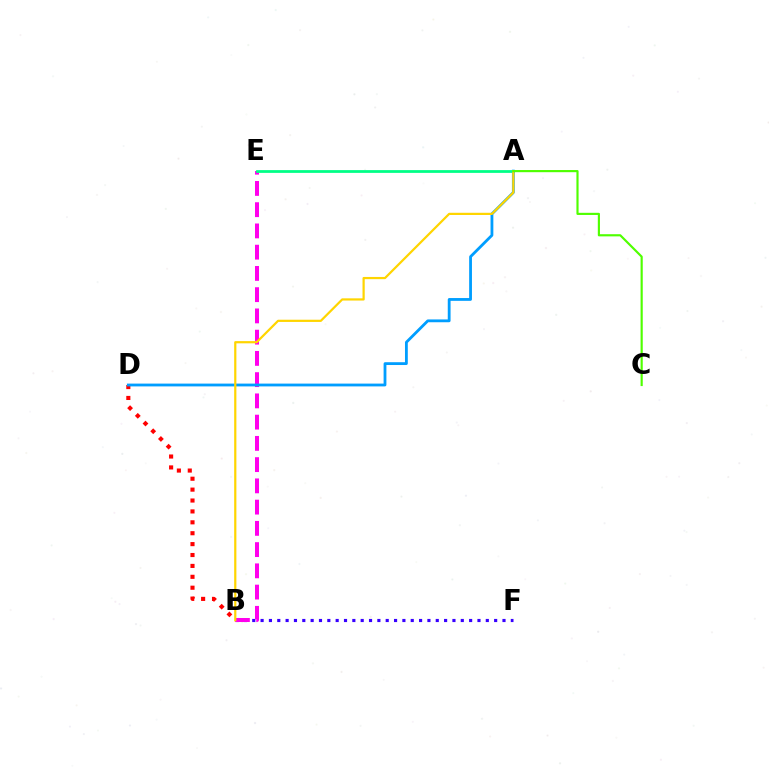{('B', 'F'): [{'color': '#3700ff', 'line_style': 'dotted', 'thickness': 2.27}], ('B', 'E'): [{'color': '#ff00ed', 'line_style': 'dashed', 'thickness': 2.89}], ('A', 'E'): [{'color': '#00ff86', 'line_style': 'solid', 'thickness': 1.99}], ('B', 'D'): [{'color': '#ff0000', 'line_style': 'dotted', 'thickness': 2.96}], ('A', 'D'): [{'color': '#009eff', 'line_style': 'solid', 'thickness': 2.02}], ('A', 'B'): [{'color': '#ffd500', 'line_style': 'solid', 'thickness': 1.59}], ('A', 'C'): [{'color': '#4fff00', 'line_style': 'solid', 'thickness': 1.56}]}